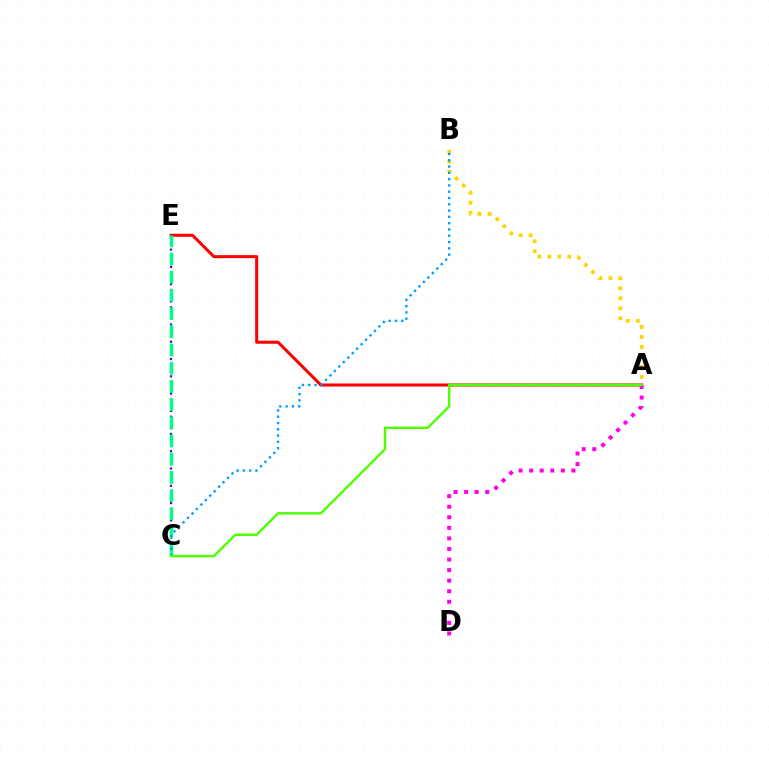{('A', 'E'): [{'color': '#ff0000', 'line_style': 'solid', 'thickness': 2.19}], ('A', 'D'): [{'color': '#ff00ed', 'line_style': 'dotted', 'thickness': 2.87}], ('C', 'E'): [{'color': '#3700ff', 'line_style': 'dotted', 'thickness': 1.56}, {'color': '#00ff86', 'line_style': 'dashed', 'thickness': 2.47}], ('A', 'B'): [{'color': '#ffd500', 'line_style': 'dotted', 'thickness': 2.72}], ('B', 'C'): [{'color': '#009eff', 'line_style': 'dotted', 'thickness': 1.71}], ('A', 'C'): [{'color': '#4fff00', 'line_style': 'solid', 'thickness': 1.73}]}